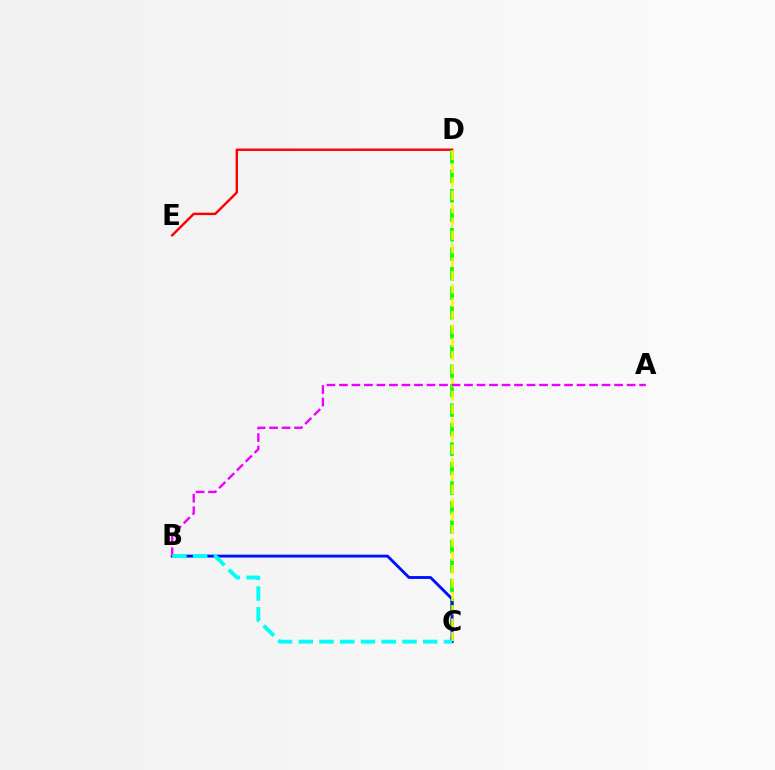{('D', 'E'): [{'color': '#ff0000', 'line_style': 'solid', 'thickness': 1.74}], ('C', 'D'): [{'color': '#08ff00', 'line_style': 'dashed', 'thickness': 2.65}, {'color': '#fcf500', 'line_style': 'dashed', 'thickness': 1.82}], ('B', 'C'): [{'color': '#0010ff', 'line_style': 'solid', 'thickness': 2.07}, {'color': '#00fff6', 'line_style': 'dashed', 'thickness': 2.82}], ('A', 'B'): [{'color': '#ee00ff', 'line_style': 'dashed', 'thickness': 1.7}]}